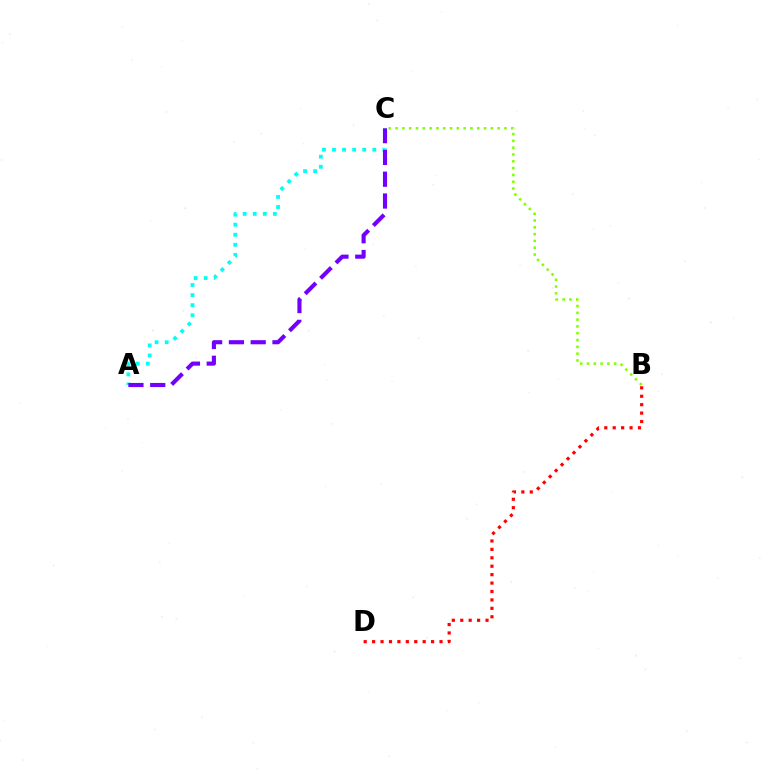{('B', 'D'): [{'color': '#ff0000', 'line_style': 'dotted', 'thickness': 2.29}], ('B', 'C'): [{'color': '#84ff00', 'line_style': 'dotted', 'thickness': 1.85}], ('A', 'C'): [{'color': '#00fff6', 'line_style': 'dotted', 'thickness': 2.74}, {'color': '#7200ff', 'line_style': 'dashed', 'thickness': 2.96}]}